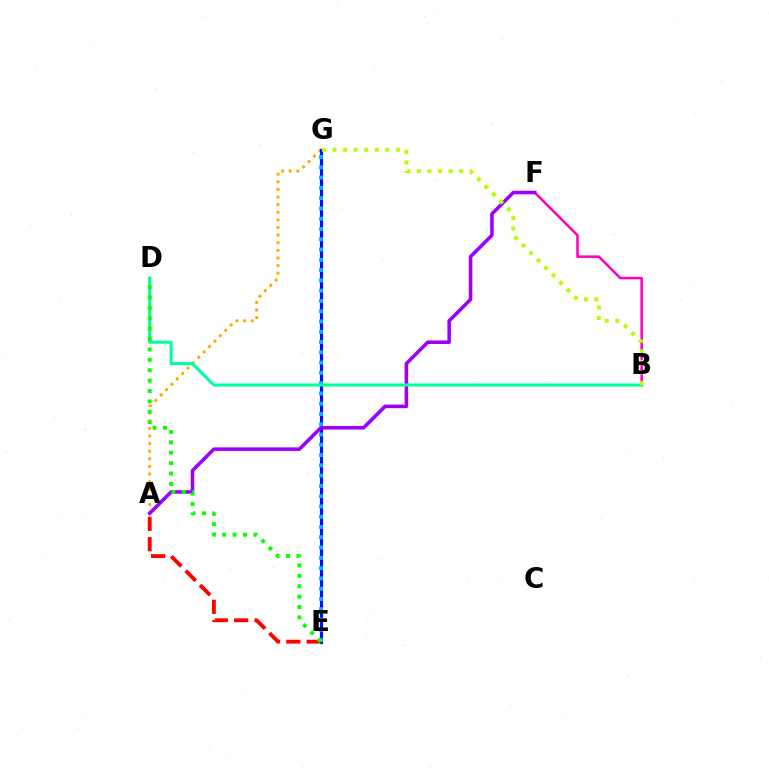{('A', 'G'): [{'color': '#ffa500', 'line_style': 'dotted', 'thickness': 2.07}], ('B', 'F'): [{'color': '#ff00bd', 'line_style': 'solid', 'thickness': 1.82}], ('E', 'G'): [{'color': '#0010ff', 'line_style': 'solid', 'thickness': 2.25}, {'color': '#00b5ff', 'line_style': 'dotted', 'thickness': 2.79}], ('A', 'F'): [{'color': '#9b00ff', 'line_style': 'solid', 'thickness': 2.56}], ('B', 'D'): [{'color': '#00ff9d', 'line_style': 'solid', 'thickness': 2.21}], ('A', 'E'): [{'color': '#ff0000', 'line_style': 'dashed', 'thickness': 2.77}], ('B', 'G'): [{'color': '#b3ff00', 'line_style': 'dotted', 'thickness': 2.87}], ('D', 'E'): [{'color': '#08ff00', 'line_style': 'dotted', 'thickness': 2.82}]}